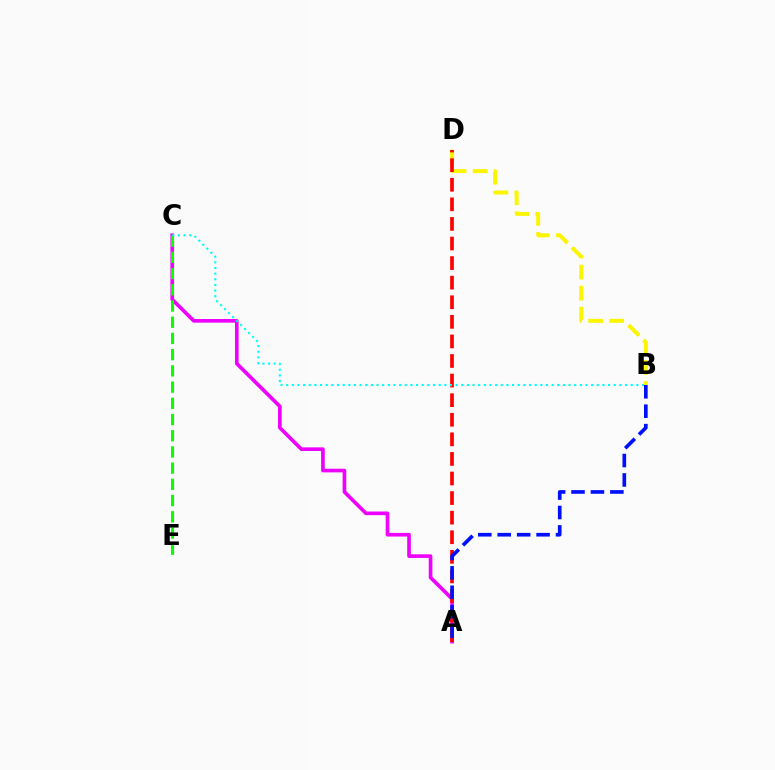{('B', 'D'): [{'color': '#fcf500', 'line_style': 'dashed', 'thickness': 2.86}], ('A', 'C'): [{'color': '#ee00ff', 'line_style': 'solid', 'thickness': 2.63}], ('A', 'D'): [{'color': '#ff0000', 'line_style': 'dashed', 'thickness': 2.66}], ('C', 'E'): [{'color': '#08ff00', 'line_style': 'dashed', 'thickness': 2.2}], ('B', 'C'): [{'color': '#00fff6', 'line_style': 'dotted', 'thickness': 1.53}], ('A', 'B'): [{'color': '#0010ff', 'line_style': 'dashed', 'thickness': 2.64}]}